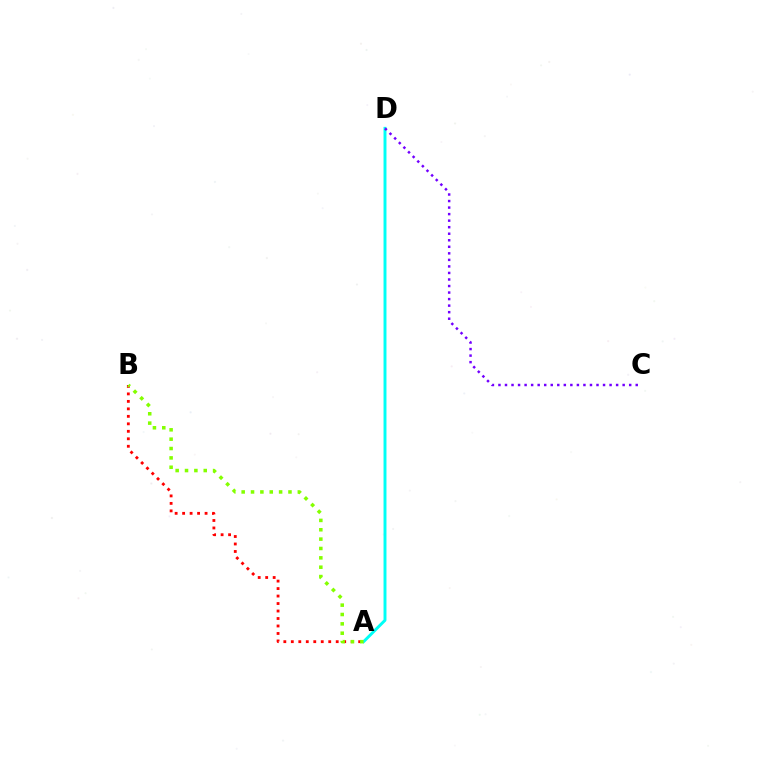{('A', 'D'): [{'color': '#00fff6', 'line_style': 'solid', 'thickness': 2.11}], ('A', 'B'): [{'color': '#ff0000', 'line_style': 'dotted', 'thickness': 2.03}, {'color': '#84ff00', 'line_style': 'dotted', 'thickness': 2.54}], ('C', 'D'): [{'color': '#7200ff', 'line_style': 'dotted', 'thickness': 1.78}]}